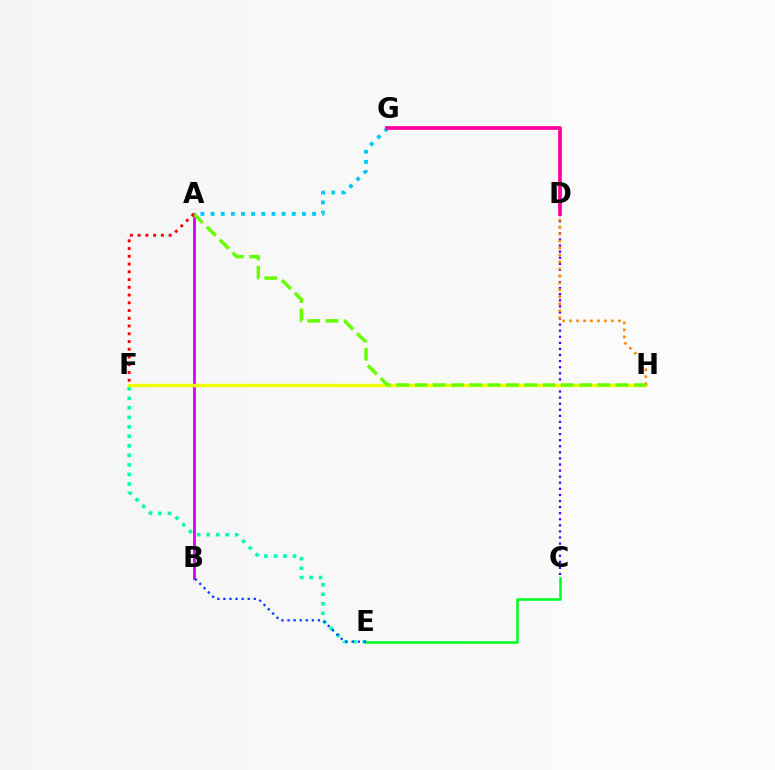{('C', 'D'): [{'color': '#4f00ff', 'line_style': 'dotted', 'thickness': 1.65}], ('A', 'B'): [{'color': '#d600ff', 'line_style': 'solid', 'thickness': 2.01}], ('E', 'F'): [{'color': '#00ffaf', 'line_style': 'dotted', 'thickness': 2.58}], ('F', 'H'): [{'color': '#eeff00', 'line_style': 'solid', 'thickness': 2.46}], ('D', 'H'): [{'color': '#ff8800', 'line_style': 'dotted', 'thickness': 1.89}], ('A', 'G'): [{'color': '#00c7ff', 'line_style': 'dotted', 'thickness': 2.76}], ('D', 'G'): [{'color': '#ff00a0', 'line_style': 'solid', 'thickness': 2.71}], ('C', 'E'): [{'color': '#00ff27', 'line_style': 'solid', 'thickness': 1.86}], ('A', 'H'): [{'color': '#66ff00', 'line_style': 'dashed', 'thickness': 2.48}], ('B', 'E'): [{'color': '#003fff', 'line_style': 'dotted', 'thickness': 1.65}], ('A', 'F'): [{'color': '#ff0000', 'line_style': 'dotted', 'thickness': 2.1}]}